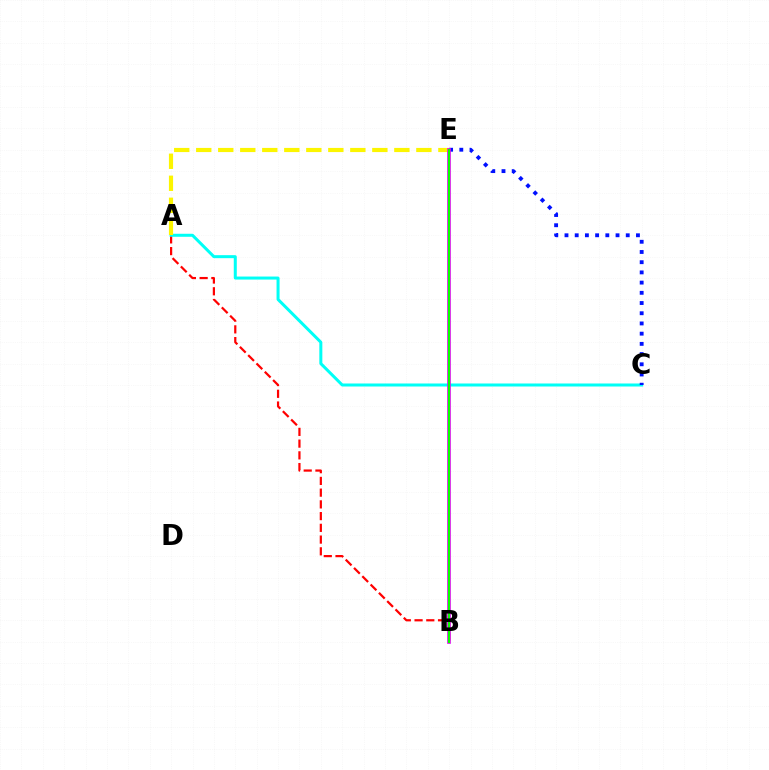{('A', 'B'): [{'color': '#ff0000', 'line_style': 'dashed', 'thickness': 1.59}], ('A', 'C'): [{'color': '#00fff6', 'line_style': 'solid', 'thickness': 2.17}], ('C', 'E'): [{'color': '#0010ff', 'line_style': 'dotted', 'thickness': 2.77}], ('A', 'E'): [{'color': '#fcf500', 'line_style': 'dashed', 'thickness': 2.99}], ('B', 'E'): [{'color': '#ee00ff', 'line_style': 'solid', 'thickness': 2.65}, {'color': '#08ff00', 'line_style': 'solid', 'thickness': 1.58}]}